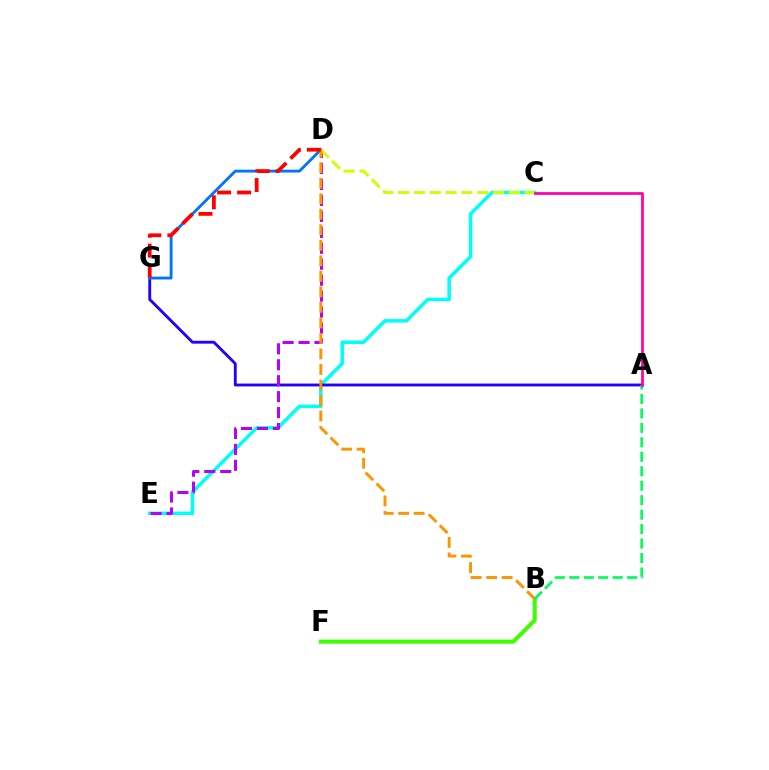{('C', 'E'): [{'color': '#00fff6', 'line_style': 'solid', 'thickness': 2.51}], ('A', 'G'): [{'color': '#2500ff', 'line_style': 'solid', 'thickness': 2.07}], ('D', 'G'): [{'color': '#0074ff', 'line_style': 'solid', 'thickness': 2.05}, {'color': '#ff0000', 'line_style': 'dashed', 'thickness': 2.72}], ('B', 'F'): [{'color': '#3dff00', 'line_style': 'solid', 'thickness': 2.88}], ('D', 'E'): [{'color': '#b900ff', 'line_style': 'dashed', 'thickness': 2.17}], ('C', 'D'): [{'color': '#d1ff00', 'line_style': 'dashed', 'thickness': 2.15}], ('B', 'D'): [{'color': '#ff9400', 'line_style': 'dashed', 'thickness': 2.11}], ('A', 'B'): [{'color': '#00ff5c', 'line_style': 'dashed', 'thickness': 1.97}], ('A', 'C'): [{'color': '#ff00ac', 'line_style': 'solid', 'thickness': 1.97}]}